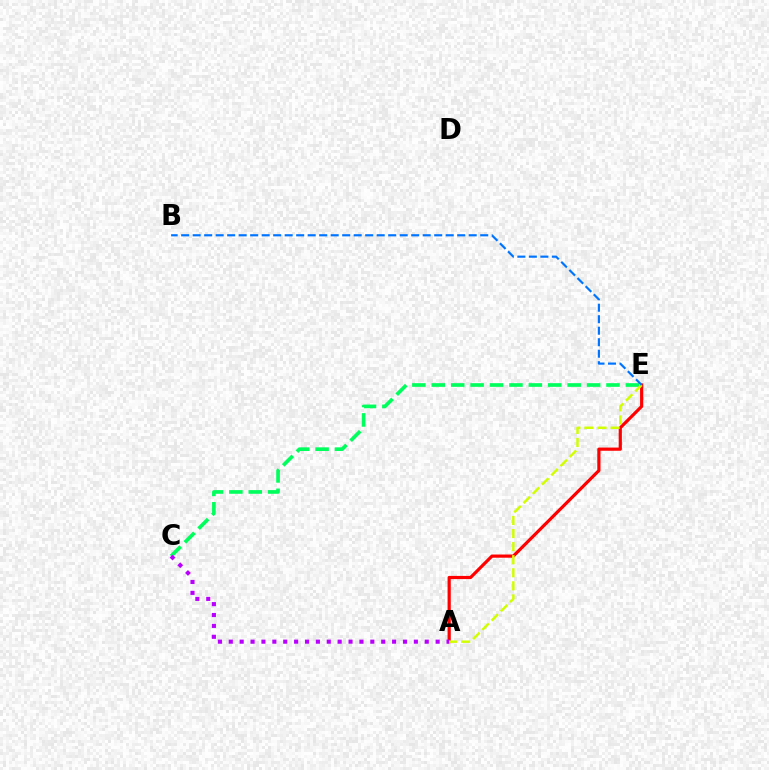{('A', 'E'): [{'color': '#ff0000', 'line_style': 'solid', 'thickness': 2.3}, {'color': '#d1ff00', 'line_style': 'dashed', 'thickness': 1.78}], ('C', 'E'): [{'color': '#00ff5c', 'line_style': 'dashed', 'thickness': 2.64}], ('A', 'C'): [{'color': '#b900ff', 'line_style': 'dotted', 'thickness': 2.96}], ('B', 'E'): [{'color': '#0074ff', 'line_style': 'dashed', 'thickness': 1.56}]}